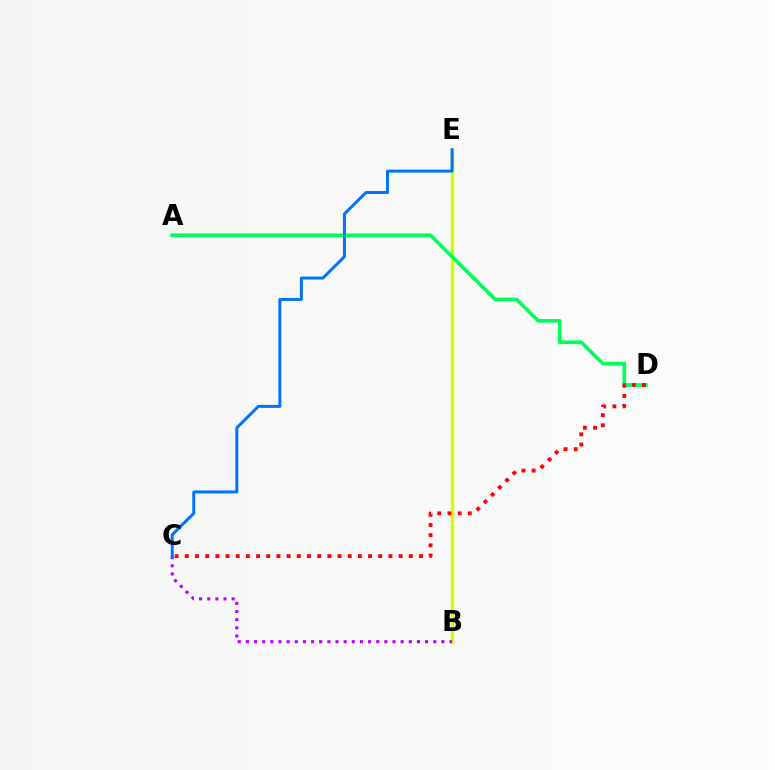{('B', 'E'): [{'color': '#d1ff00', 'line_style': 'solid', 'thickness': 2.45}], ('B', 'C'): [{'color': '#b900ff', 'line_style': 'dotted', 'thickness': 2.21}], ('A', 'D'): [{'color': '#00ff5c', 'line_style': 'solid', 'thickness': 2.66}], ('C', 'D'): [{'color': '#ff0000', 'line_style': 'dotted', 'thickness': 2.77}], ('C', 'E'): [{'color': '#0074ff', 'line_style': 'solid', 'thickness': 2.16}]}